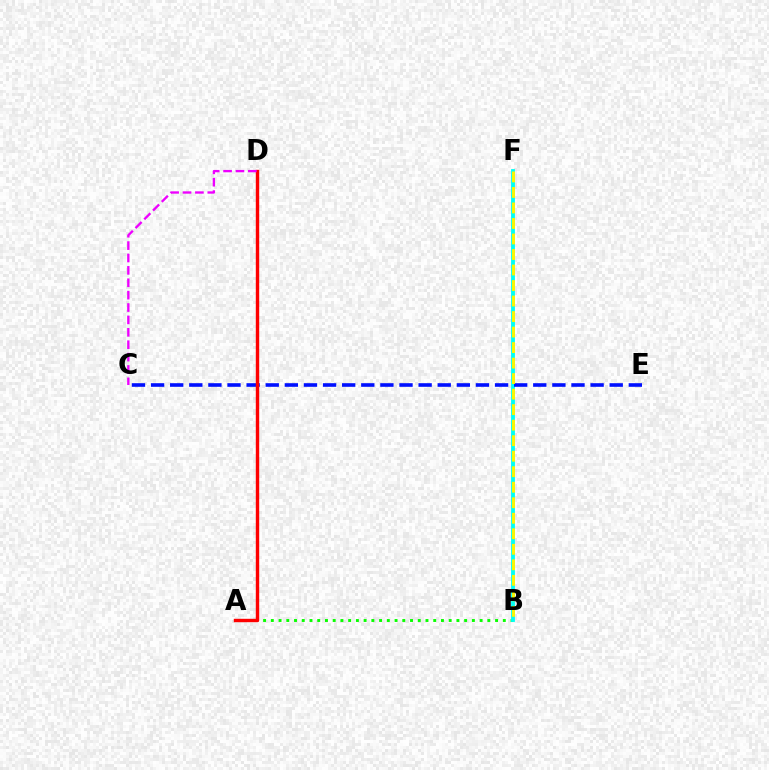{('A', 'B'): [{'color': '#08ff00', 'line_style': 'dotted', 'thickness': 2.1}], ('B', 'F'): [{'color': '#00fff6', 'line_style': 'solid', 'thickness': 2.76}, {'color': '#fcf500', 'line_style': 'dashed', 'thickness': 2.11}], ('C', 'E'): [{'color': '#0010ff', 'line_style': 'dashed', 'thickness': 2.6}], ('A', 'D'): [{'color': '#ff0000', 'line_style': 'solid', 'thickness': 2.44}], ('C', 'D'): [{'color': '#ee00ff', 'line_style': 'dashed', 'thickness': 1.68}]}